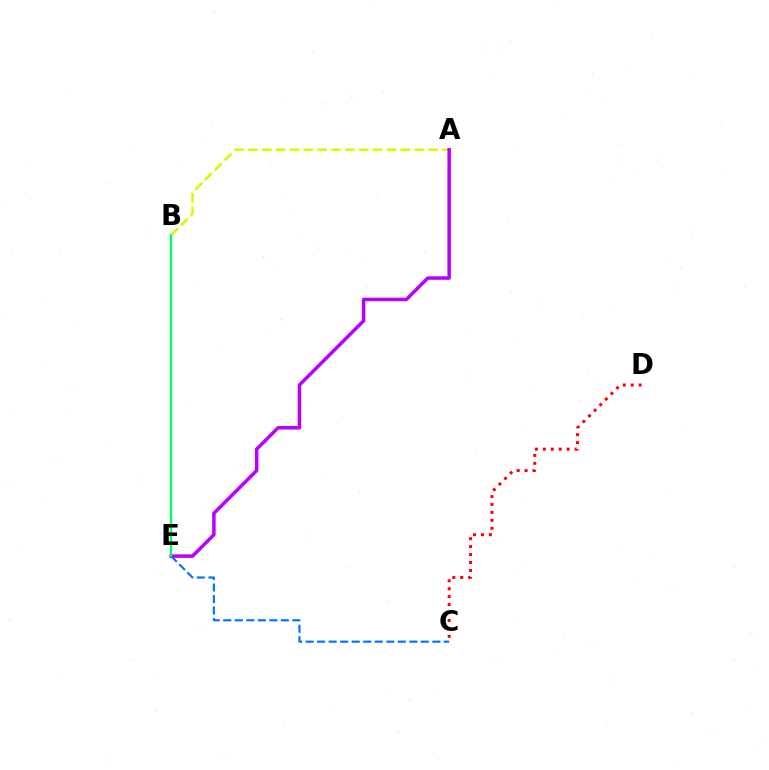{('A', 'B'): [{'color': '#d1ff00', 'line_style': 'dashed', 'thickness': 1.88}], ('C', 'E'): [{'color': '#0074ff', 'line_style': 'dashed', 'thickness': 1.57}], ('C', 'D'): [{'color': '#ff0000', 'line_style': 'dotted', 'thickness': 2.16}], ('A', 'E'): [{'color': '#b900ff', 'line_style': 'solid', 'thickness': 2.5}], ('B', 'E'): [{'color': '#00ff5c', 'line_style': 'solid', 'thickness': 1.68}]}